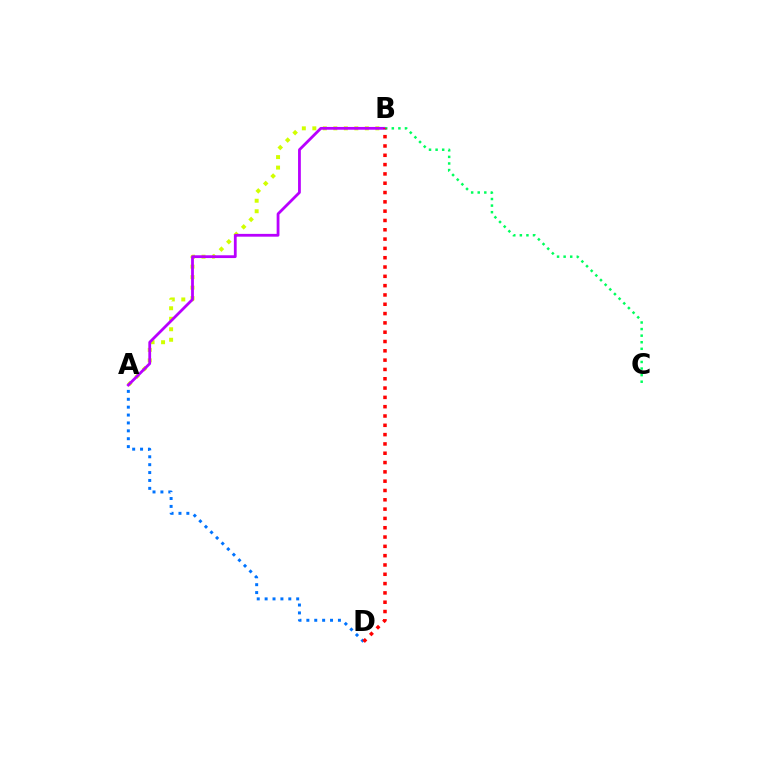{('A', 'B'): [{'color': '#d1ff00', 'line_style': 'dotted', 'thickness': 2.85}, {'color': '#b900ff', 'line_style': 'solid', 'thickness': 2.01}], ('B', 'C'): [{'color': '#00ff5c', 'line_style': 'dotted', 'thickness': 1.79}], ('A', 'D'): [{'color': '#0074ff', 'line_style': 'dotted', 'thickness': 2.14}], ('B', 'D'): [{'color': '#ff0000', 'line_style': 'dotted', 'thickness': 2.53}]}